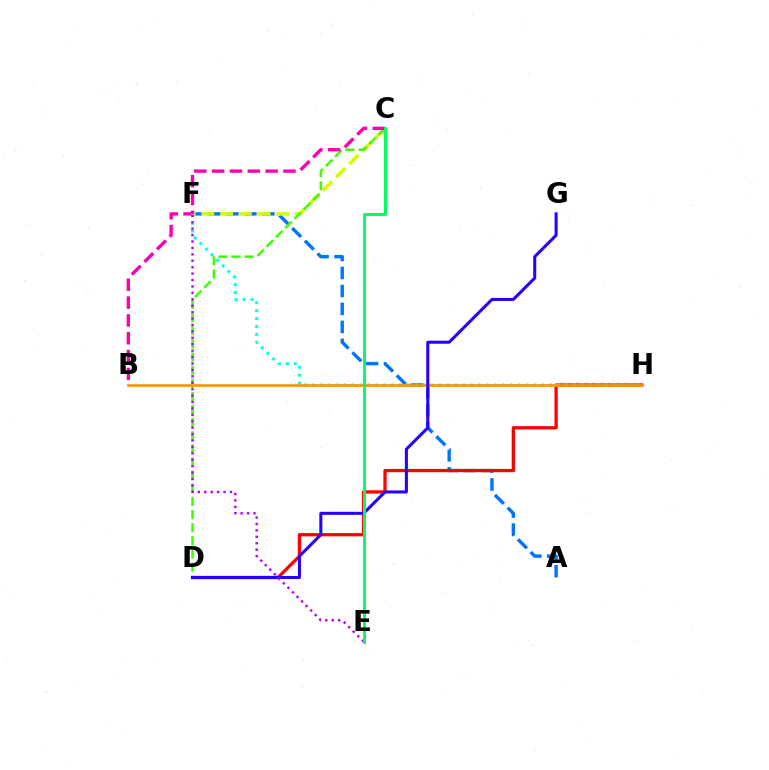{('A', 'F'): [{'color': '#0074ff', 'line_style': 'dashed', 'thickness': 2.44}], ('C', 'F'): [{'color': '#d1ff00', 'line_style': 'dashed', 'thickness': 2.55}], ('C', 'D'): [{'color': '#3dff00', 'line_style': 'dashed', 'thickness': 1.78}], ('B', 'C'): [{'color': '#ff00ac', 'line_style': 'dashed', 'thickness': 2.42}], ('D', 'H'): [{'color': '#ff0000', 'line_style': 'solid', 'thickness': 2.36}], ('F', 'H'): [{'color': '#00fff6', 'line_style': 'dotted', 'thickness': 2.15}], ('B', 'H'): [{'color': '#ff9400', 'line_style': 'solid', 'thickness': 1.94}], ('D', 'G'): [{'color': '#2500ff', 'line_style': 'solid', 'thickness': 2.18}], ('E', 'F'): [{'color': '#b900ff', 'line_style': 'dotted', 'thickness': 1.74}], ('C', 'E'): [{'color': '#00ff5c', 'line_style': 'solid', 'thickness': 2.11}]}